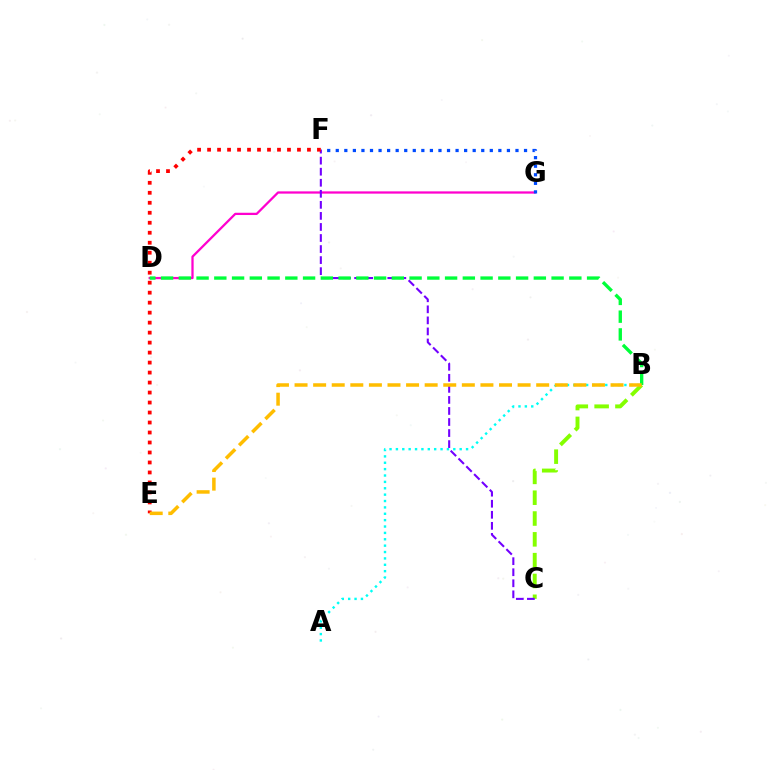{('B', 'C'): [{'color': '#84ff00', 'line_style': 'dashed', 'thickness': 2.83}], ('A', 'B'): [{'color': '#00fff6', 'line_style': 'dotted', 'thickness': 1.73}], ('D', 'G'): [{'color': '#ff00cf', 'line_style': 'solid', 'thickness': 1.63}], ('F', 'G'): [{'color': '#004bff', 'line_style': 'dotted', 'thickness': 2.33}], ('C', 'F'): [{'color': '#7200ff', 'line_style': 'dashed', 'thickness': 1.5}], ('B', 'D'): [{'color': '#00ff39', 'line_style': 'dashed', 'thickness': 2.41}], ('E', 'F'): [{'color': '#ff0000', 'line_style': 'dotted', 'thickness': 2.71}], ('B', 'E'): [{'color': '#ffbd00', 'line_style': 'dashed', 'thickness': 2.53}]}